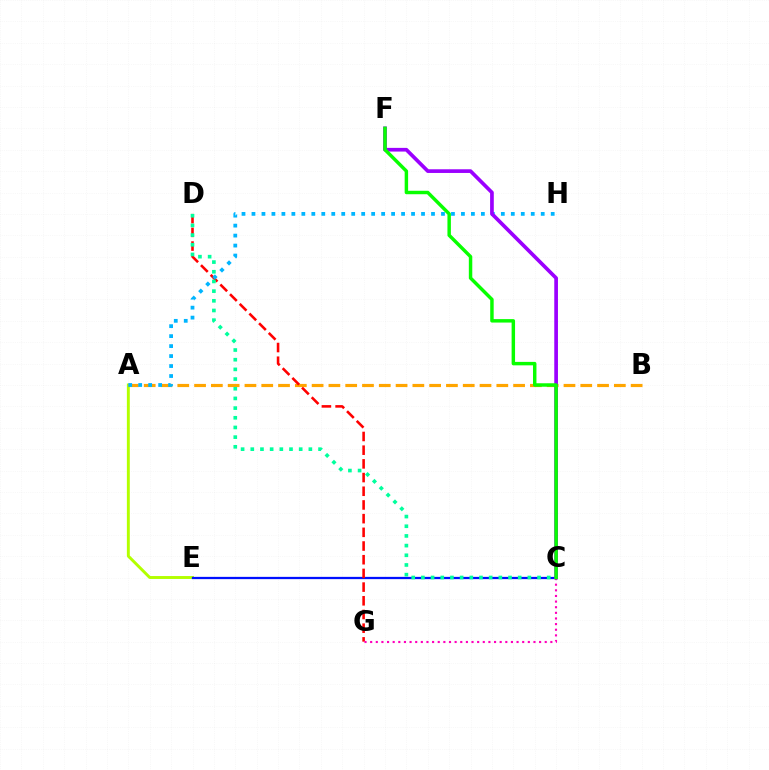{('A', 'E'): [{'color': '#b3ff00', 'line_style': 'solid', 'thickness': 2.11}], ('C', 'E'): [{'color': '#0010ff', 'line_style': 'solid', 'thickness': 1.63}], ('A', 'B'): [{'color': '#ffa500', 'line_style': 'dashed', 'thickness': 2.28}], ('D', 'G'): [{'color': '#ff0000', 'line_style': 'dashed', 'thickness': 1.86}], ('A', 'H'): [{'color': '#00b5ff', 'line_style': 'dotted', 'thickness': 2.71}], ('C', 'G'): [{'color': '#ff00bd', 'line_style': 'dotted', 'thickness': 1.53}], ('C', 'F'): [{'color': '#9b00ff', 'line_style': 'solid', 'thickness': 2.65}, {'color': '#08ff00', 'line_style': 'solid', 'thickness': 2.48}], ('C', 'D'): [{'color': '#00ff9d', 'line_style': 'dotted', 'thickness': 2.63}]}